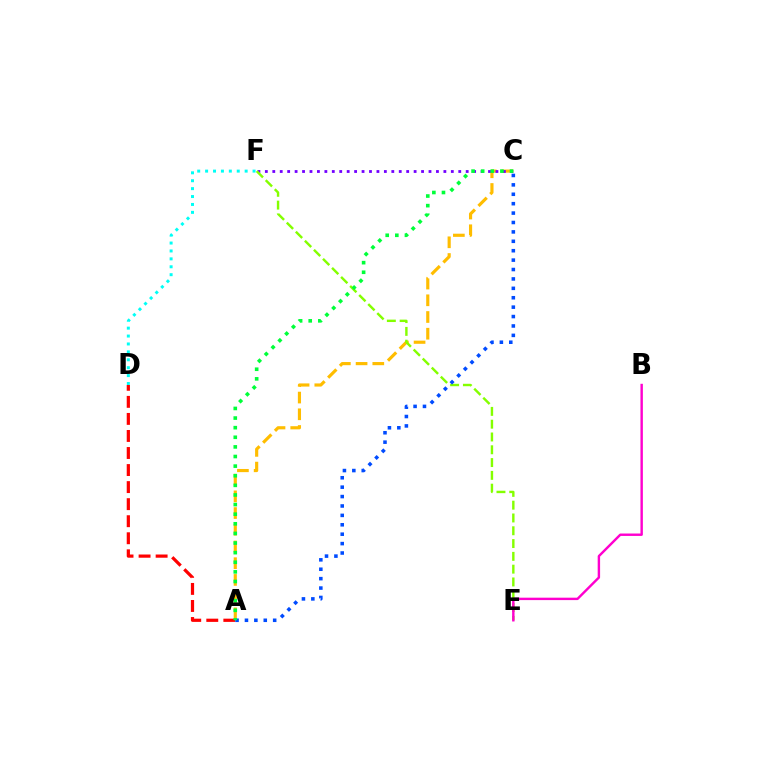{('D', 'F'): [{'color': '#00fff6', 'line_style': 'dotted', 'thickness': 2.15}], ('A', 'C'): [{'color': '#ffbd00', 'line_style': 'dashed', 'thickness': 2.27}, {'color': '#004bff', 'line_style': 'dotted', 'thickness': 2.56}, {'color': '#00ff39', 'line_style': 'dotted', 'thickness': 2.61}], ('A', 'D'): [{'color': '#ff0000', 'line_style': 'dashed', 'thickness': 2.32}], ('C', 'F'): [{'color': '#7200ff', 'line_style': 'dotted', 'thickness': 2.02}], ('E', 'F'): [{'color': '#84ff00', 'line_style': 'dashed', 'thickness': 1.74}], ('B', 'E'): [{'color': '#ff00cf', 'line_style': 'solid', 'thickness': 1.74}]}